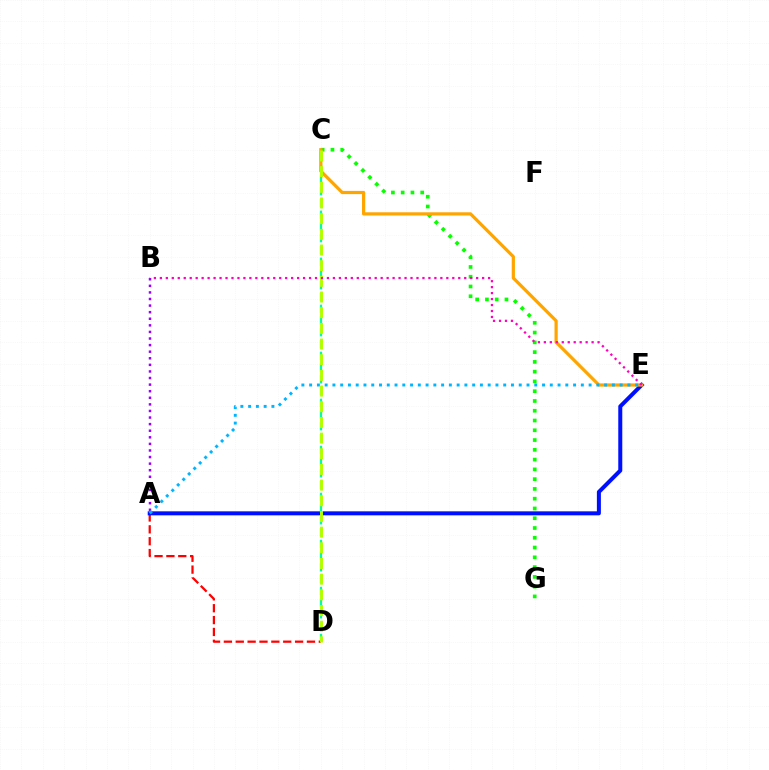{('A', 'D'): [{'color': '#ff0000', 'line_style': 'dashed', 'thickness': 1.61}], ('A', 'E'): [{'color': '#0010ff', 'line_style': 'solid', 'thickness': 2.89}, {'color': '#00b5ff', 'line_style': 'dotted', 'thickness': 2.11}], ('C', 'D'): [{'color': '#00ff9d', 'line_style': 'dashed', 'thickness': 1.6}, {'color': '#b3ff00', 'line_style': 'dashed', 'thickness': 2.13}], ('A', 'B'): [{'color': '#9b00ff', 'line_style': 'dotted', 'thickness': 1.79}], ('C', 'G'): [{'color': '#08ff00', 'line_style': 'dotted', 'thickness': 2.65}], ('C', 'E'): [{'color': '#ffa500', 'line_style': 'solid', 'thickness': 2.31}], ('B', 'E'): [{'color': '#ff00bd', 'line_style': 'dotted', 'thickness': 1.62}]}